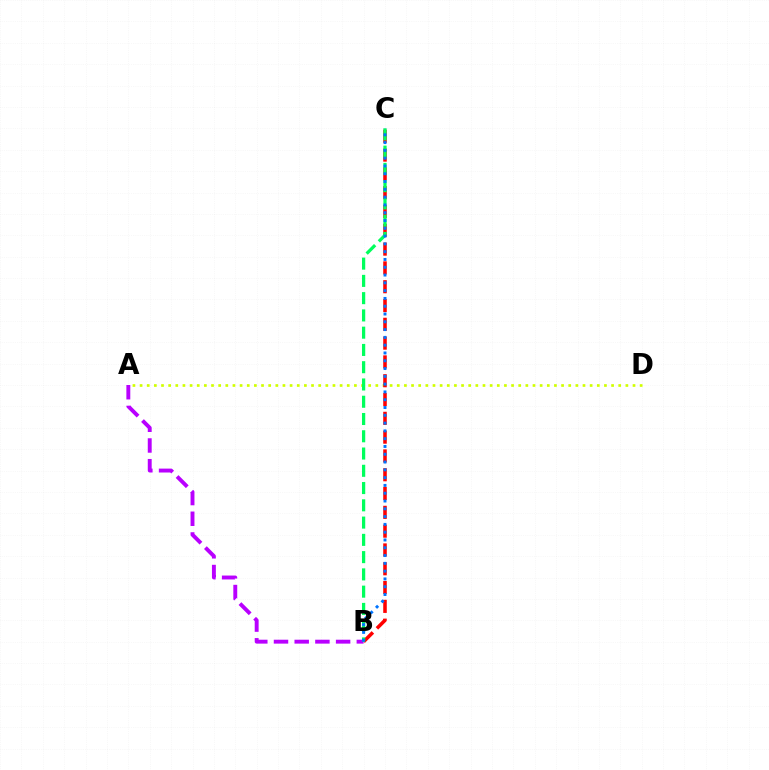{('A', 'B'): [{'color': '#b900ff', 'line_style': 'dashed', 'thickness': 2.81}], ('A', 'D'): [{'color': '#d1ff00', 'line_style': 'dotted', 'thickness': 1.94}], ('B', 'C'): [{'color': '#ff0000', 'line_style': 'dashed', 'thickness': 2.55}, {'color': '#00ff5c', 'line_style': 'dashed', 'thickness': 2.35}, {'color': '#0074ff', 'line_style': 'dotted', 'thickness': 2.12}]}